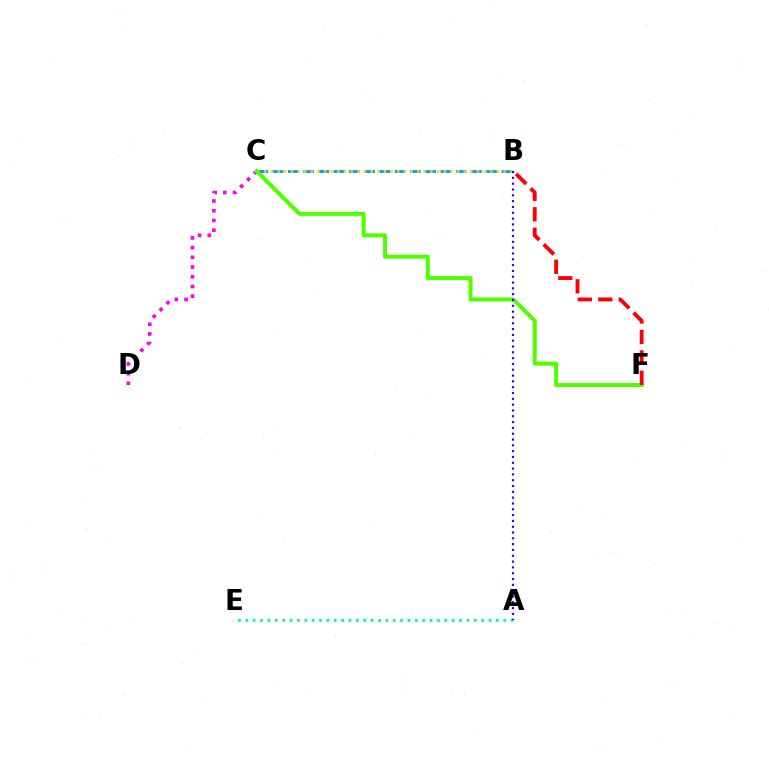{('B', 'C'): [{'color': '#009eff', 'line_style': 'dashed', 'thickness': 2.07}, {'color': '#ffd500', 'line_style': 'dotted', 'thickness': 1.8}], ('A', 'E'): [{'color': '#00ff86', 'line_style': 'dotted', 'thickness': 2.0}], ('C', 'D'): [{'color': '#ff00ed', 'line_style': 'dotted', 'thickness': 2.64}], ('C', 'F'): [{'color': '#4fff00', 'line_style': 'solid', 'thickness': 2.87}], ('A', 'B'): [{'color': '#3700ff', 'line_style': 'dotted', 'thickness': 1.58}], ('B', 'F'): [{'color': '#ff0000', 'line_style': 'dashed', 'thickness': 2.78}]}